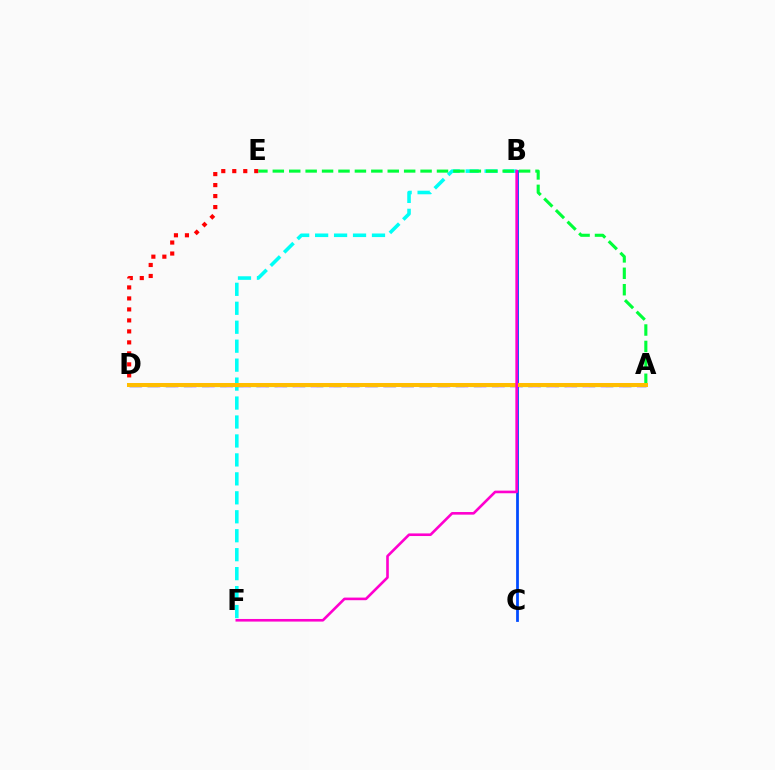{('A', 'D'): [{'color': '#7200ff', 'line_style': 'dashed', 'thickness': 2.46}, {'color': '#84ff00', 'line_style': 'dashed', 'thickness': 2.31}, {'color': '#ffbd00', 'line_style': 'solid', 'thickness': 2.89}], ('B', 'F'): [{'color': '#00fff6', 'line_style': 'dashed', 'thickness': 2.57}, {'color': '#ff00cf', 'line_style': 'solid', 'thickness': 1.88}], ('D', 'E'): [{'color': '#ff0000', 'line_style': 'dotted', 'thickness': 2.99}], ('B', 'C'): [{'color': '#004bff', 'line_style': 'solid', 'thickness': 1.99}], ('A', 'E'): [{'color': '#00ff39', 'line_style': 'dashed', 'thickness': 2.23}]}